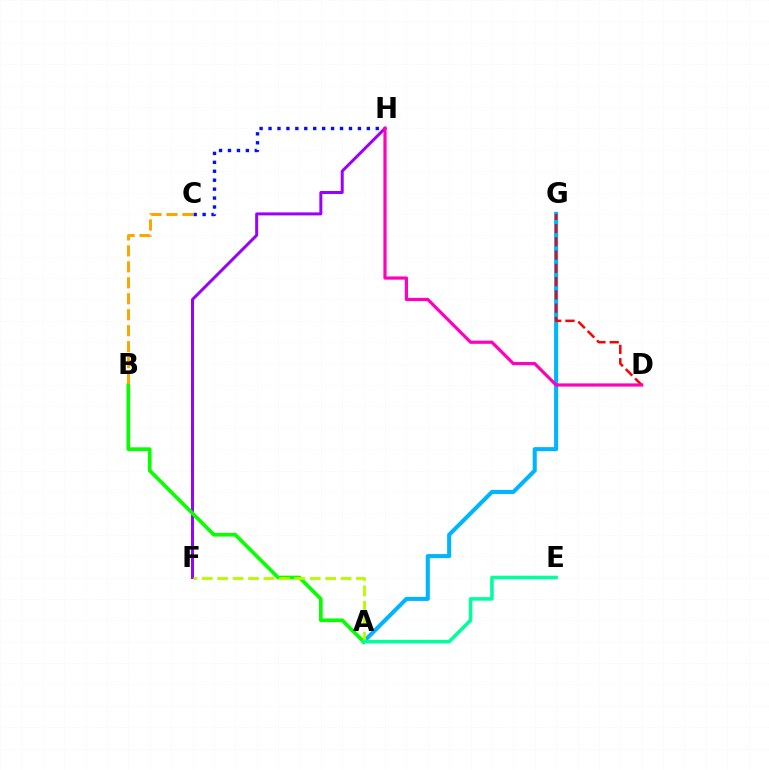{('F', 'H'): [{'color': '#9b00ff', 'line_style': 'solid', 'thickness': 2.15}], ('C', 'H'): [{'color': '#0010ff', 'line_style': 'dotted', 'thickness': 2.43}], ('A', 'G'): [{'color': '#00b5ff', 'line_style': 'solid', 'thickness': 2.93}], ('D', 'G'): [{'color': '#ff0000', 'line_style': 'dashed', 'thickness': 1.8}], ('D', 'H'): [{'color': '#ff00bd', 'line_style': 'solid', 'thickness': 2.31}], ('A', 'B'): [{'color': '#08ff00', 'line_style': 'solid', 'thickness': 2.65}], ('A', 'F'): [{'color': '#b3ff00', 'line_style': 'dashed', 'thickness': 2.09}], ('A', 'E'): [{'color': '#00ff9d', 'line_style': 'solid', 'thickness': 2.55}], ('B', 'C'): [{'color': '#ffa500', 'line_style': 'dashed', 'thickness': 2.17}]}